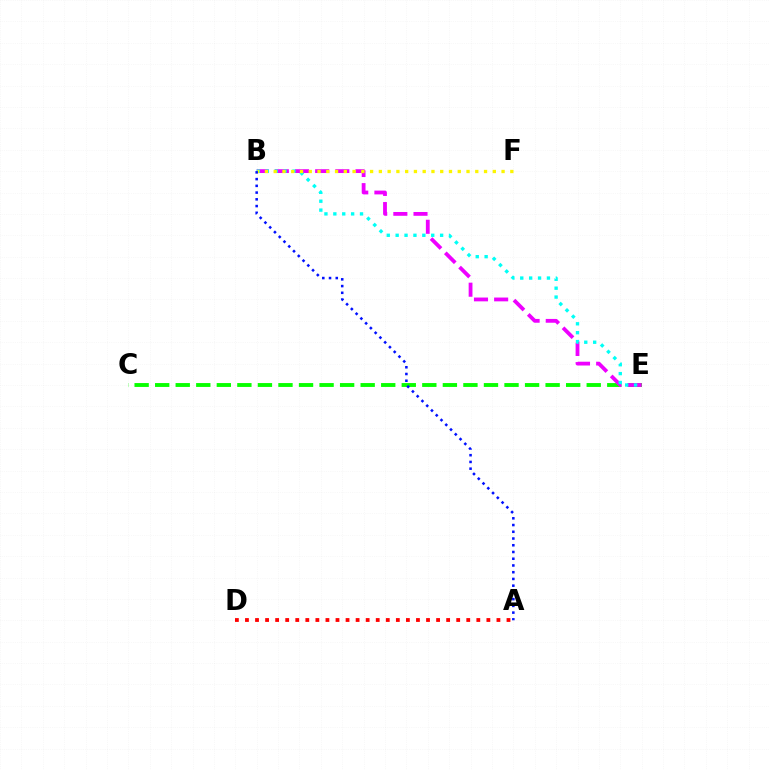{('A', 'D'): [{'color': '#ff0000', 'line_style': 'dotted', 'thickness': 2.73}], ('C', 'E'): [{'color': '#08ff00', 'line_style': 'dashed', 'thickness': 2.79}], ('B', 'E'): [{'color': '#ee00ff', 'line_style': 'dashed', 'thickness': 2.74}, {'color': '#00fff6', 'line_style': 'dotted', 'thickness': 2.42}], ('B', 'F'): [{'color': '#fcf500', 'line_style': 'dotted', 'thickness': 2.38}], ('A', 'B'): [{'color': '#0010ff', 'line_style': 'dotted', 'thickness': 1.83}]}